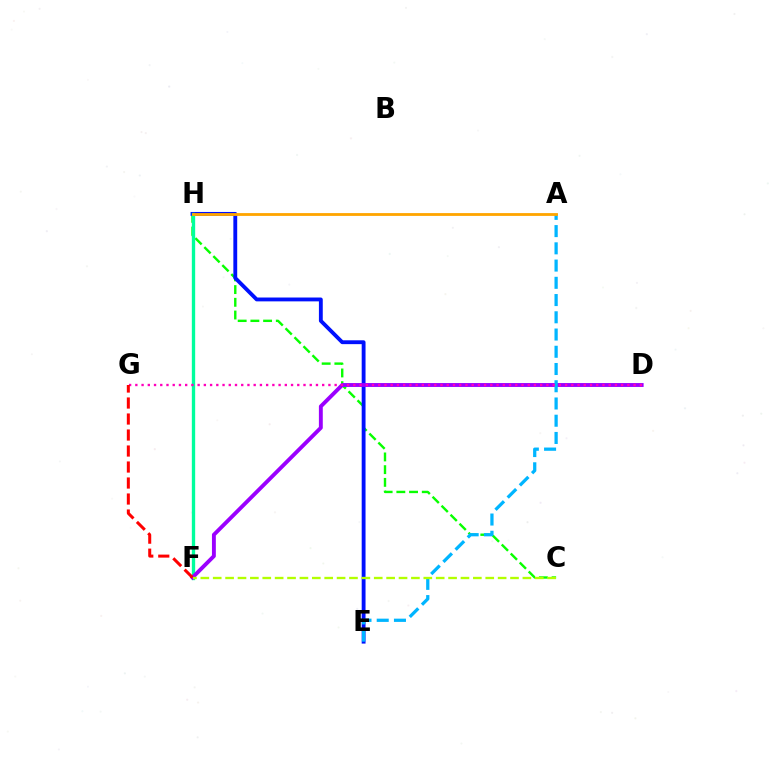{('C', 'H'): [{'color': '#08ff00', 'line_style': 'dashed', 'thickness': 1.73}], ('E', 'H'): [{'color': '#0010ff', 'line_style': 'solid', 'thickness': 2.77}], ('F', 'H'): [{'color': '#00ff9d', 'line_style': 'solid', 'thickness': 2.4}], ('D', 'F'): [{'color': '#9b00ff', 'line_style': 'solid', 'thickness': 2.8}], ('A', 'E'): [{'color': '#00b5ff', 'line_style': 'dashed', 'thickness': 2.34}], ('D', 'G'): [{'color': '#ff00bd', 'line_style': 'dotted', 'thickness': 1.69}], ('C', 'F'): [{'color': '#b3ff00', 'line_style': 'dashed', 'thickness': 1.68}], ('A', 'H'): [{'color': '#ffa500', 'line_style': 'solid', 'thickness': 2.02}], ('F', 'G'): [{'color': '#ff0000', 'line_style': 'dashed', 'thickness': 2.17}]}